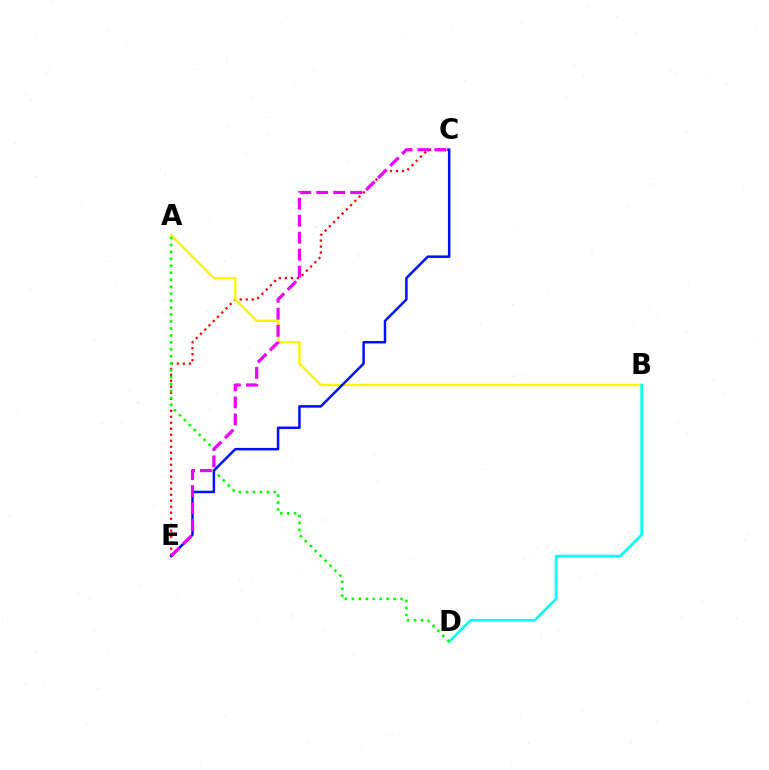{('C', 'E'): [{'color': '#ff0000', 'line_style': 'dotted', 'thickness': 1.63}, {'color': '#0010ff', 'line_style': 'solid', 'thickness': 1.8}, {'color': '#ee00ff', 'line_style': 'dashed', 'thickness': 2.31}], ('A', 'B'): [{'color': '#fcf500', 'line_style': 'solid', 'thickness': 1.7}], ('B', 'D'): [{'color': '#00fff6', 'line_style': 'solid', 'thickness': 1.9}], ('A', 'D'): [{'color': '#08ff00', 'line_style': 'dotted', 'thickness': 1.89}]}